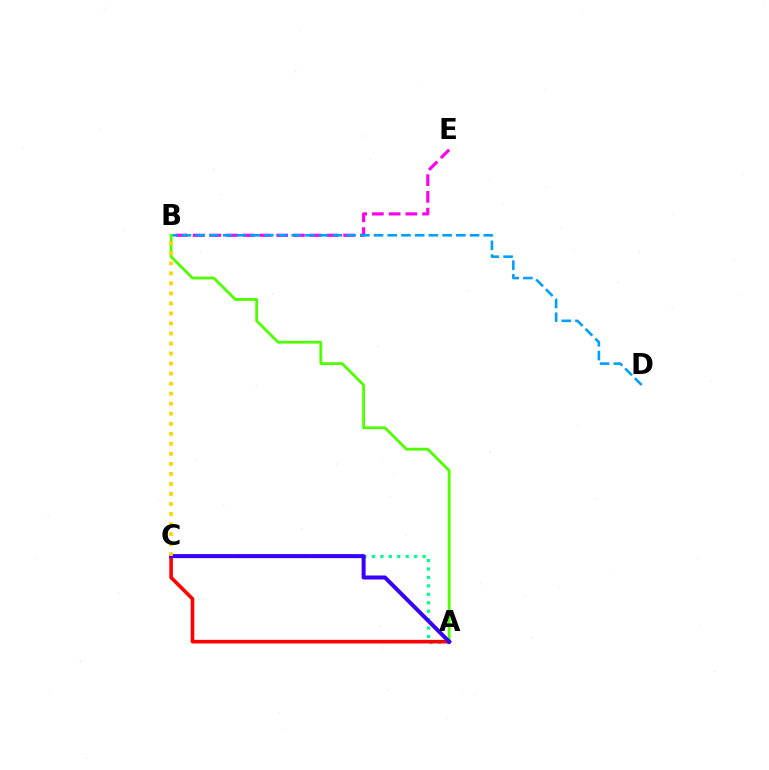{('B', 'E'): [{'color': '#ff00ed', 'line_style': 'dashed', 'thickness': 2.27}], ('A', 'C'): [{'color': '#00ff86', 'line_style': 'dotted', 'thickness': 2.29}, {'color': '#ff0000', 'line_style': 'solid', 'thickness': 2.6}, {'color': '#3700ff', 'line_style': 'solid', 'thickness': 2.89}], ('B', 'D'): [{'color': '#009eff', 'line_style': 'dashed', 'thickness': 1.86}], ('A', 'B'): [{'color': '#4fff00', 'line_style': 'solid', 'thickness': 2.01}], ('B', 'C'): [{'color': '#ffd500', 'line_style': 'dotted', 'thickness': 2.72}]}